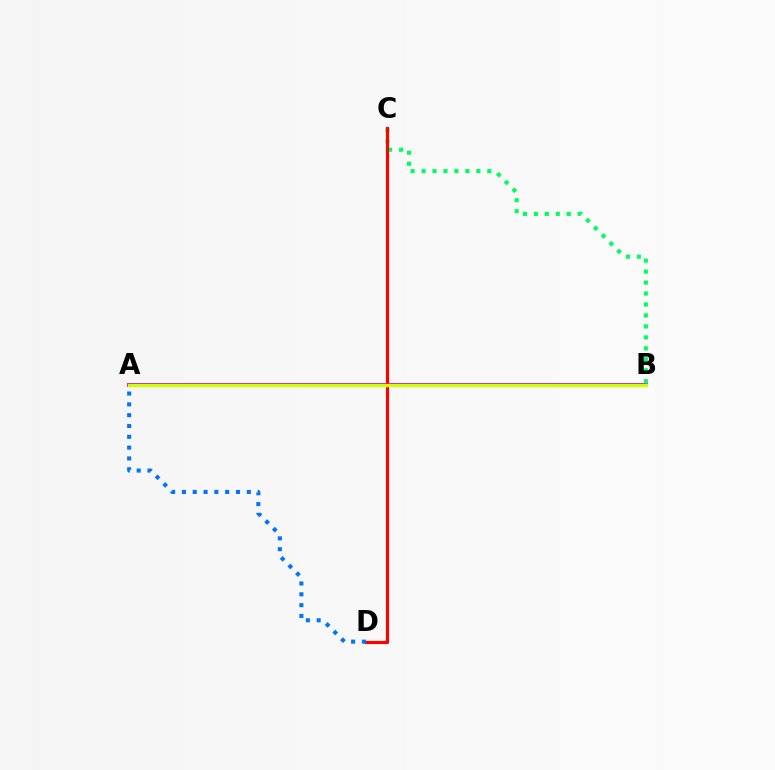{('A', 'B'): [{'color': '#b900ff', 'line_style': 'solid', 'thickness': 2.77}, {'color': '#d1ff00', 'line_style': 'solid', 'thickness': 2.4}], ('B', 'C'): [{'color': '#00ff5c', 'line_style': 'dotted', 'thickness': 2.98}], ('C', 'D'): [{'color': '#ff0000', 'line_style': 'solid', 'thickness': 2.26}], ('A', 'D'): [{'color': '#0074ff', 'line_style': 'dotted', 'thickness': 2.94}]}